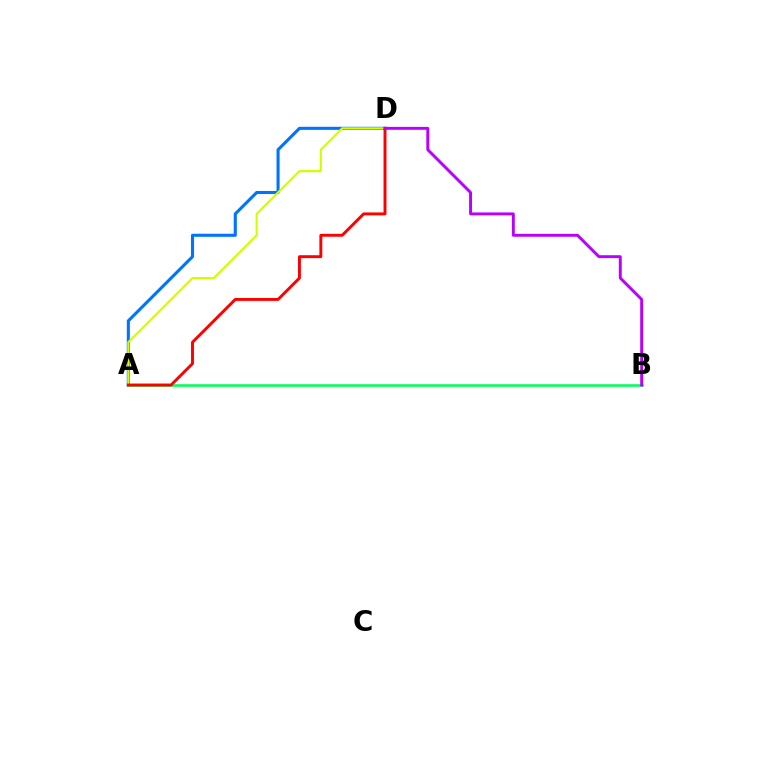{('A', 'D'): [{'color': '#0074ff', 'line_style': 'solid', 'thickness': 2.22}, {'color': '#d1ff00', 'line_style': 'solid', 'thickness': 1.55}, {'color': '#ff0000', 'line_style': 'solid', 'thickness': 2.1}], ('A', 'B'): [{'color': '#00ff5c', 'line_style': 'solid', 'thickness': 1.85}], ('B', 'D'): [{'color': '#b900ff', 'line_style': 'solid', 'thickness': 2.1}]}